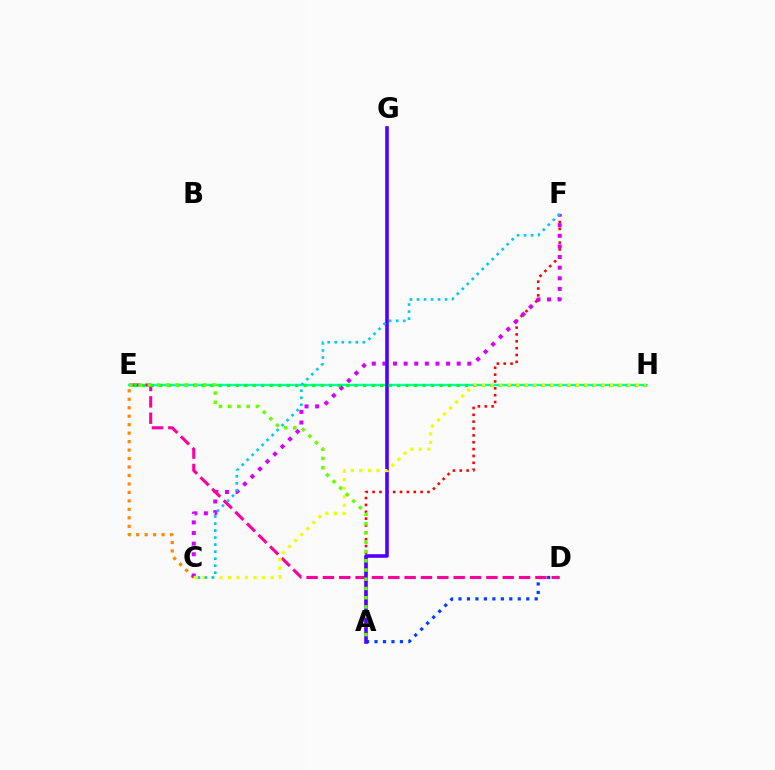{('A', 'F'): [{'color': '#ff0000', 'line_style': 'dotted', 'thickness': 1.86}], ('E', 'H'): [{'color': '#00ffaf', 'line_style': 'solid', 'thickness': 1.71}, {'color': '#00ff27', 'line_style': 'dotted', 'thickness': 2.31}], ('C', 'E'): [{'color': '#ff8800', 'line_style': 'dotted', 'thickness': 2.3}], ('A', 'D'): [{'color': '#003fff', 'line_style': 'dotted', 'thickness': 2.3}], ('C', 'F'): [{'color': '#d600ff', 'line_style': 'dotted', 'thickness': 2.88}, {'color': '#00c7ff', 'line_style': 'dotted', 'thickness': 1.91}], ('D', 'E'): [{'color': '#ff00a0', 'line_style': 'dashed', 'thickness': 2.22}], ('A', 'G'): [{'color': '#4f00ff', 'line_style': 'solid', 'thickness': 2.58}], ('C', 'H'): [{'color': '#eeff00', 'line_style': 'dotted', 'thickness': 2.32}], ('A', 'E'): [{'color': '#66ff00', 'line_style': 'dotted', 'thickness': 2.51}]}